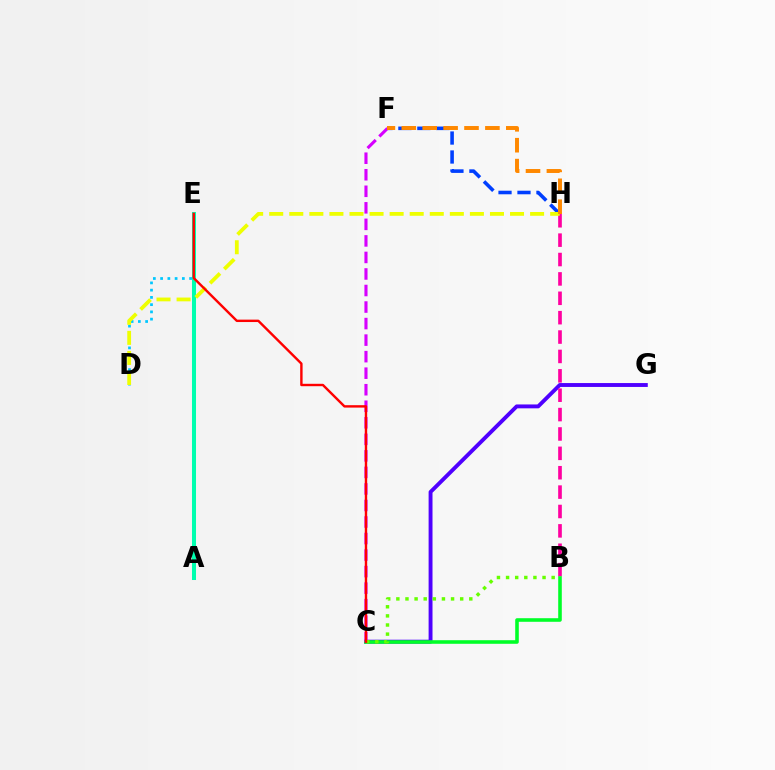{('D', 'E'): [{'color': '#00c7ff', 'line_style': 'dotted', 'thickness': 1.97}], ('A', 'E'): [{'color': '#00ffaf', 'line_style': 'solid', 'thickness': 2.9}], ('F', 'H'): [{'color': '#003fff', 'line_style': 'dashed', 'thickness': 2.58}, {'color': '#ff8800', 'line_style': 'dashed', 'thickness': 2.84}], ('C', 'G'): [{'color': '#4f00ff', 'line_style': 'solid', 'thickness': 2.8}], ('B', 'H'): [{'color': '#ff00a0', 'line_style': 'dashed', 'thickness': 2.63}], ('B', 'C'): [{'color': '#00ff27', 'line_style': 'solid', 'thickness': 2.57}, {'color': '#66ff00', 'line_style': 'dotted', 'thickness': 2.48}], ('C', 'F'): [{'color': '#d600ff', 'line_style': 'dashed', 'thickness': 2.25}], ('D', 'H'): [{'color': '#eeff00', 'line_style': 'dashed', 'thickness': 2.73}], ('C', 'E'): [{'color': '#ff0000', 'line_style': 'solid', 'thickness': 1.73}]}